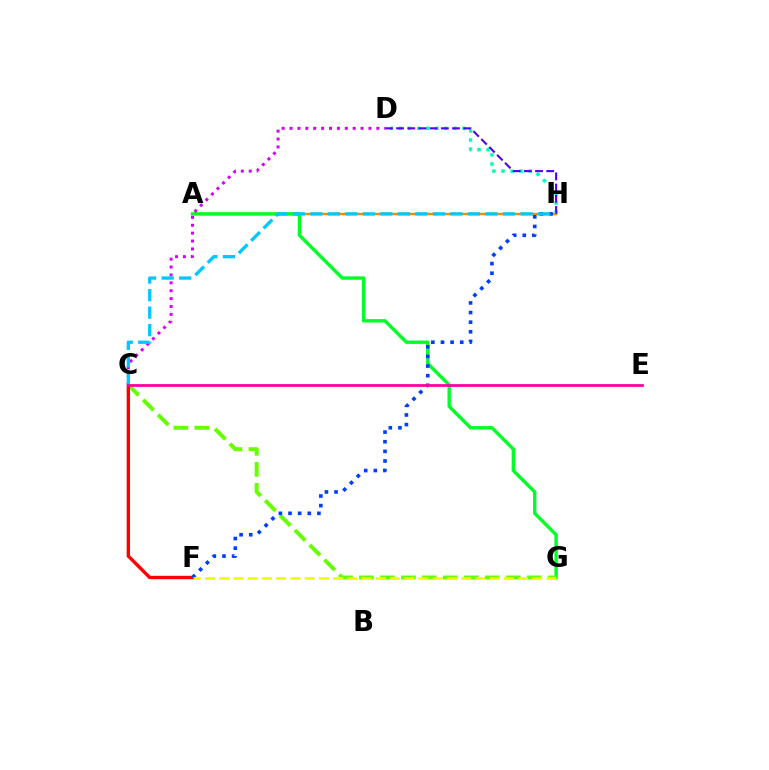{('D', 'H'): [{'color': '#00ffaf', 'line_style': 'dotted', 'thickness': 2.47}, {'color': '#4f00ff', 'line_style': 'dashed', 'thickness': 1.52}], ('A', 'H'): [{'color': '#ff8800', 'line_style': 'solid', 'thickness': 1.77}], ('A', 'G'): [{'color': '#00ff27', 'line_style': 'solid', 'thickness': 2.44}], ('C', 'D'): [{'color': '#d600ff', 'line_style': 'dotted', 'thickness': 2.14}], ('C', 'G'): [{'color': '#66ff00', 'line_style': 'dashed', 'thickness': 2.85}], ('C', 'F'): [{'color': '#ff0000', 'line_style': 'solid', 'thickness': 2.44}], ('F', 'H'): [{'color': '#003fff', 'line_style': 'dotted', 'thickness': 2.62}], ('C', 'H'): [{'color': '#00c7ff', 'line_style': 'dashed', 'thickness': 2.38}], ('F', 'G'): [{'color': '#eeff00', 'line_style': 'dashed', 'thickness': 1.93}], ('C', 'E'): [{'color': '#ff00a0', 'line_style': 'solid', 'thickness': 2.0}]}